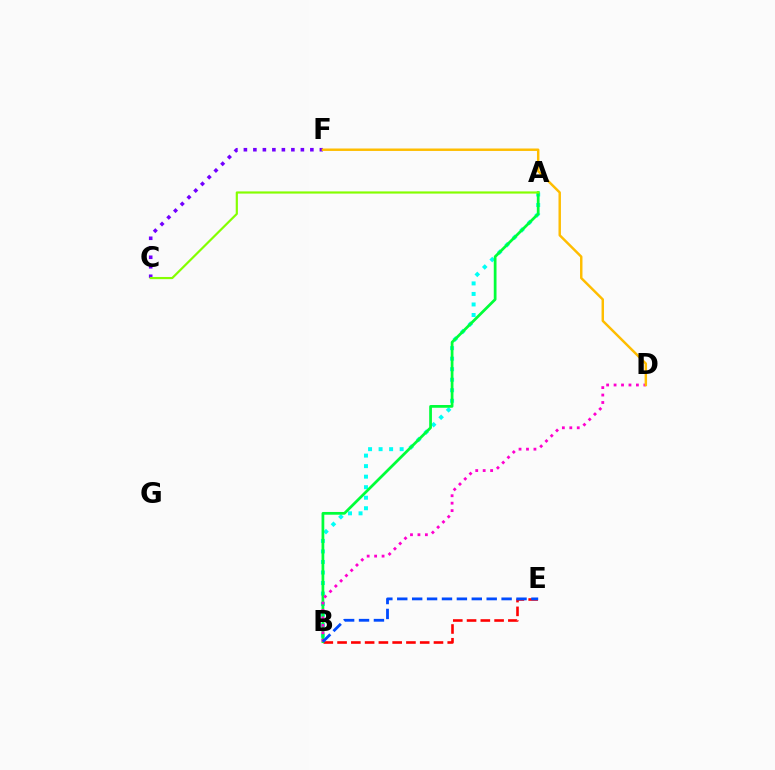{('C', 'F'): [{'color': '#7200ff', 'line_style': 'dotted', 'thickness': 2.58}], ('B', 'E'): [{'color': '#ff0000', 'line_style': 'dashed', 'thickness': 1.87}, {'color': '#004bff', 'line_style': 'dashed', 'thickness': 2.03}], ('A', 'B'): [{'color': '#00fff6', 'line_style': 'dotted', 'thickness': 2.86}, {'color': '#00ff39', 'line_style': 'solid', 'thickness': 1.98}], ('A', 'C'): [{'color': '#84ff00', 'line_style': 'solid', 'thickness': 1.57}], ('B', 'D'): [{'color': '#ff00cf', 'line_style': 'dotted', 'thickness': 2.02}], ('D', 'F'): [{'color': '#ffbd00', 'line_style': 'solid', 'thickness': 1.76}]}